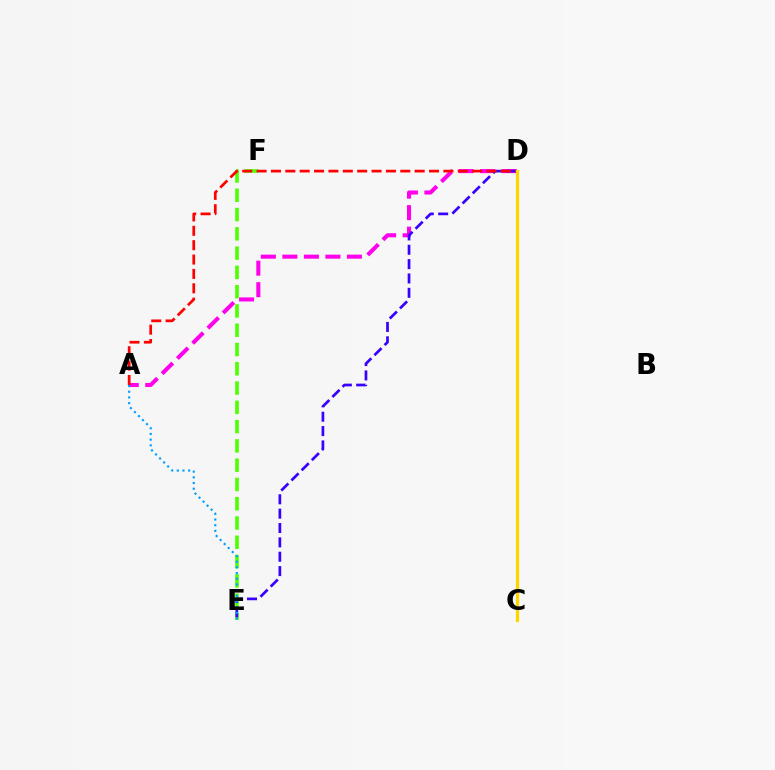{('E', 'F'): [{'color': '#4fff00', 'line_style': 'dashed', 'thickness': 2.62}], ('A', 'D'): [{'color': '#ff00ed', 'line_style': 'dashed', 'thickness': 2.92}, {'color': '#ff0000', 'line_style': 'dashed', 'thickness': 1.95}], ('C', 'D'): [{'color': '#00ff86', 'line_style': 'dashed', 'thickness': 1.81}, {'color': '#ffd500', 'line_style': 'solid', 'thickness': 2.32}], ('D', 'E'): [{'color': '#3700ff', 'line_style': 'dashed', 'thickness': 1.95}], ('A', 'E'): [{'color': '#009eff', 'line_style': 'dotted', 'thickness': 1.54}]}